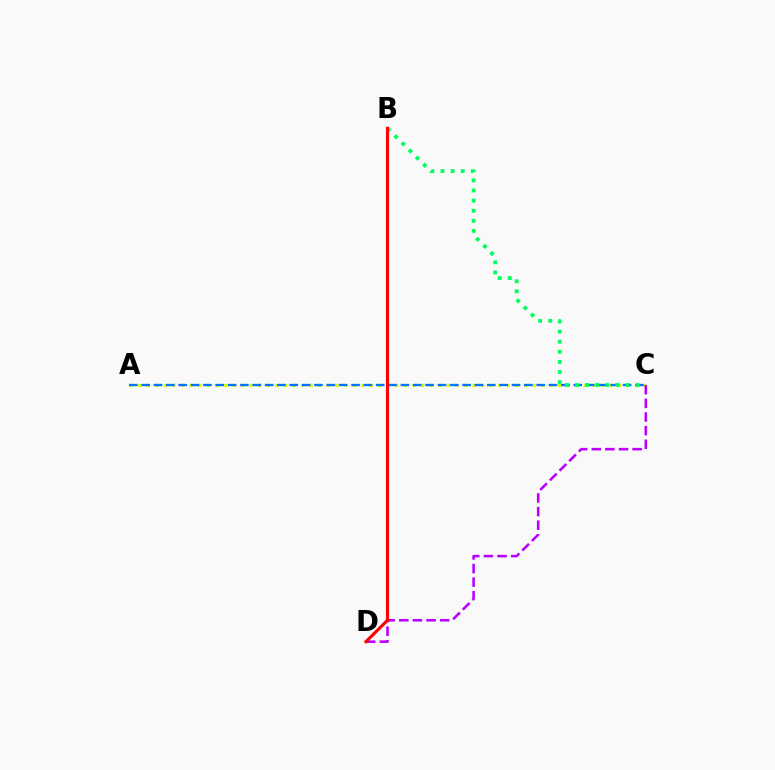{('A', 'C'): [{'color': '#d1ff00', 'line_style': 'dotted', 'thickness': 2.33}, {'color': '#0074ff', 'line_style': 'dashed', 'thickness': 1.68}], ('C', 'D'): [{'color': '#b900ff', 'line_style': 'dashed', 'thickness': 1.85}], ('B', 'C'): [{'color': '#00ff5c', 'line_style': 'dotted', 'thickness': 2.74}], ('B', 'D'): [{'color': '#ff0000', 'line_style': 'solid', 'thickness': 2.24}]}